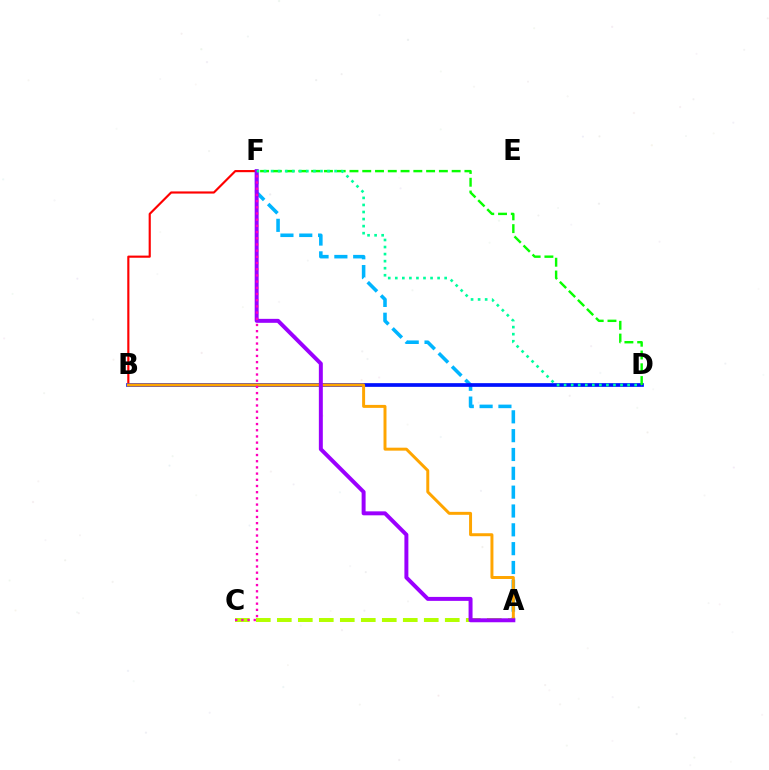{('A', 'C'): [{'color': '#b3ff00', 'line_style': 'dashed', 'thickness': 2.85}], ('A', 'F'): [{'color': '#00b5ff', 'line_style': 'dashed', 'thickness': 2.56}, {'color': '#9b00ff', 'line_style': 'solid', 'thickness': 2.85}], ('B', 'F'): [{'color': '#ff0000', 'line_style': 'solid', 'thickness': 1.55}], ('B', 'D'): [{'color': '#0010ff', 'line_style': 'solid', 'thickness': 2.66}], ('A', 'B'): [{'color': '#ffa500', 'line_style': 'solid', 'thickness': 2.14}], ('D', 'F'): [{'color': '#08ff00', 'line_style': 'dashed', 'thickness': 1.74}, {'color': '#00ff9d', 'line_style': 'dotted', 'thickness': 1.92}], ('C', 'F'): [{'color': '#ff00bd', 'line_style': 'dotted', 'thickness': 1.68}]}